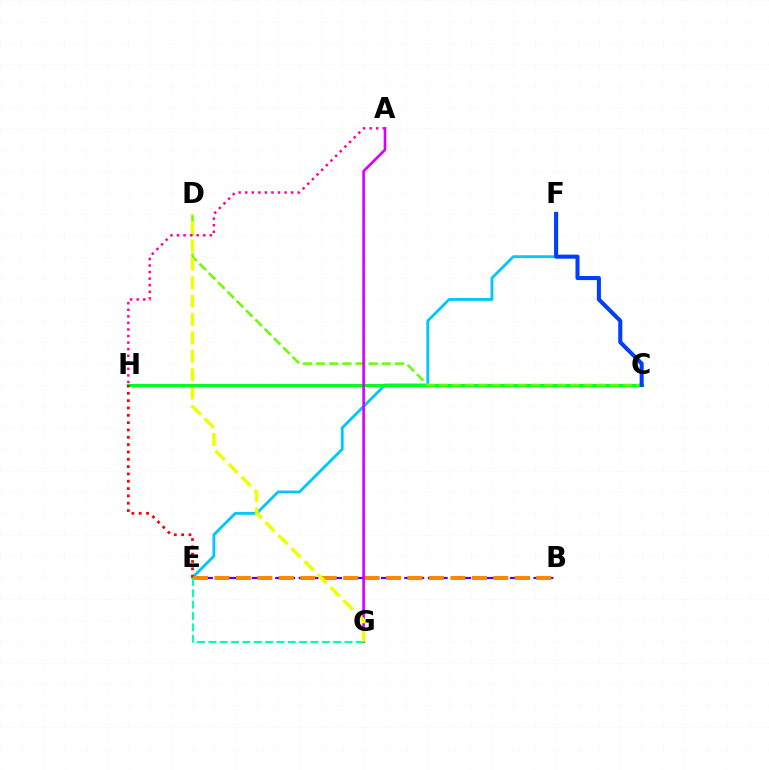{('E', 'F'): [{'color': '#00c7ff', 'line_style': 'solid', 'thickness': 2.05}], ('C', 'H'): [{'color': '#00ff27', 'line_style': 'solid', 'thickness': 2.24}], ('C', 'D'): [{'color': '#66ff00', 'line_style': 'dashed', 'thickness': 1.79}], ('C', 'F'): [{'color': '#003fff', 'line_style': 'solid', 'thickness': 2.92}], ('A', 'H'): [{'color': '#ff00a0', 'line_style': 'dotted', 'thickness': 1.78}], ('B', 'E'): [{'color': '#4f00ff', 'line_style': 'dashed', 'thickness': 1.59}, {'color': '#ff8800', 'line_style': 'dashed', 'thickness': 2.91}], ('E', 'H'): [{'color': '#ff0000', 'line_style': 'dotted', 'thickness': 1.99}], ('A', 'G'): [{'color': '#d600ff', 'line_style': 'solid', 'thickness': 1.91}], ('E', 'G'): [{'color': '#00ffaf', 'line_style': 'dashed', 'thickness': 1.54}], ('D', 'G'): [{'color': '#eeff00', 'line_style': 'dashed', 'thickness': 2.5}]}